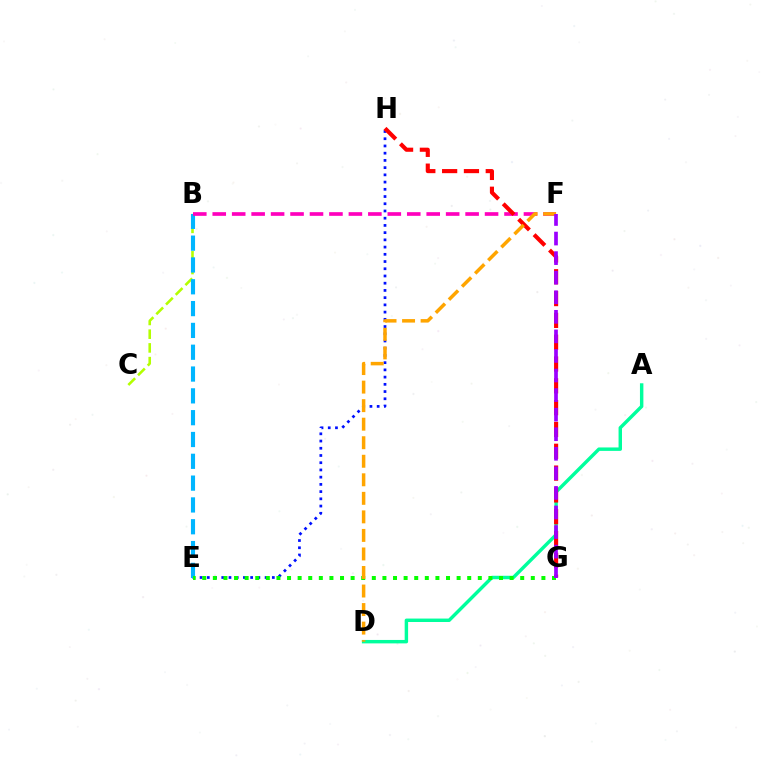{('A', 'D'): [{'color': '#00ff9d', 'line_style': 'solid', 'thickness': 2.47}], ('E', 'H'): [{'color': '#0010ff', 'line_style': 'dotted', 'thickness': 1.96}], ('B', 'C'): [{'color': '#b3ff00', 'line_style': 'dashed', 'thickness': 1.86}], ('B', 'E'): [{'color': '#00b5ff', 'line_style': 'dashed', 'thickness': 2.96}], ('B', 'F'): [{'color': '#ff00bd', 'line_style': 'dashed', 'thickness': 2.64}], ('G', 'H'): [{'color': '#ff0000', 'line_style': 'dashed', 'thickness': 2.96}], ('E', 'G'): [{'color': '#08ff00', 'line_style': 'dotted', 'thickness': 2.88}], ('D', 'F'): [{'color': '#ffa500', 'line_style': 'dashed', 'thickness': 2.52}], ('F', 'G'): [{'color': '#9b00ff', 'line_style': 'dashed', 'thickness': 2.66}]}